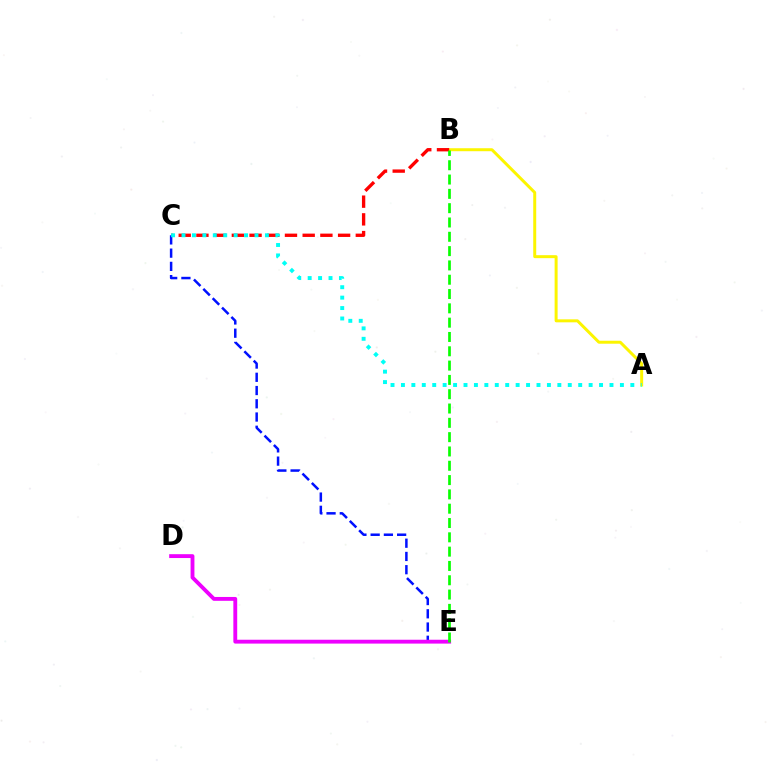{('A', 'B'): [{'color': '#fcf500', 'line_style': 'solid', 'thickness': 2.15}], ('B', 'C'): [{'color': '#ff0000', 'line_style': 'dashed', 'thickness': 2.41}], ('C', 'E'): [{'color': '#0010ff', 'line_style': 'dashed', 'thickness': 1.8}], ('A', 'C'): [{'color': '#00fff6', 'line_style': 'dotted', 'thickness': 2.83}], ('D', 'E'): [{'color': '#ee00ff', 'line_style': 'solid', 'thickness': 2.77}], ('B', 'E'): [{'color': '#08ff00', 'line_style': 'dashed', 'thickness': 1.94}]}